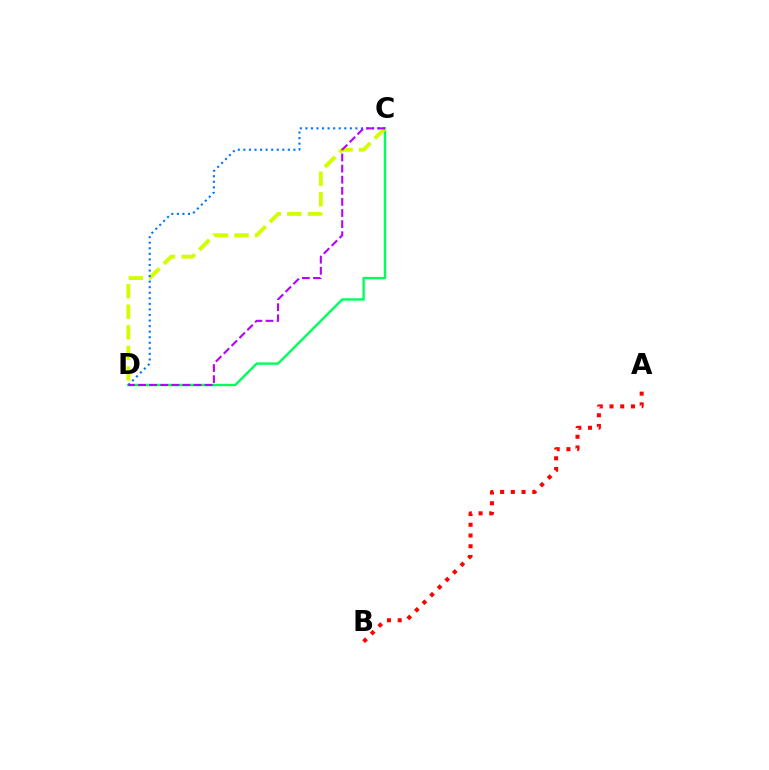{('A', 'B'): [{'color': '#ff0000', 'line_style': 'dotted', 'thickness': 2.92}], ('C', 'D'): [{'color': '#00ff5c', 'line_style': 'solid', 'thickness': 1.72}, {'color': '#d1ff00', 'line_style': 'dashed', 'thickness': 2.79}, {'color': '#0074ff', 'line_style': 'dotted', 'thickness': 1.51}, {'color': '#b900ff', 'line_style': 'dashed', 'thickness': 1.51}]}